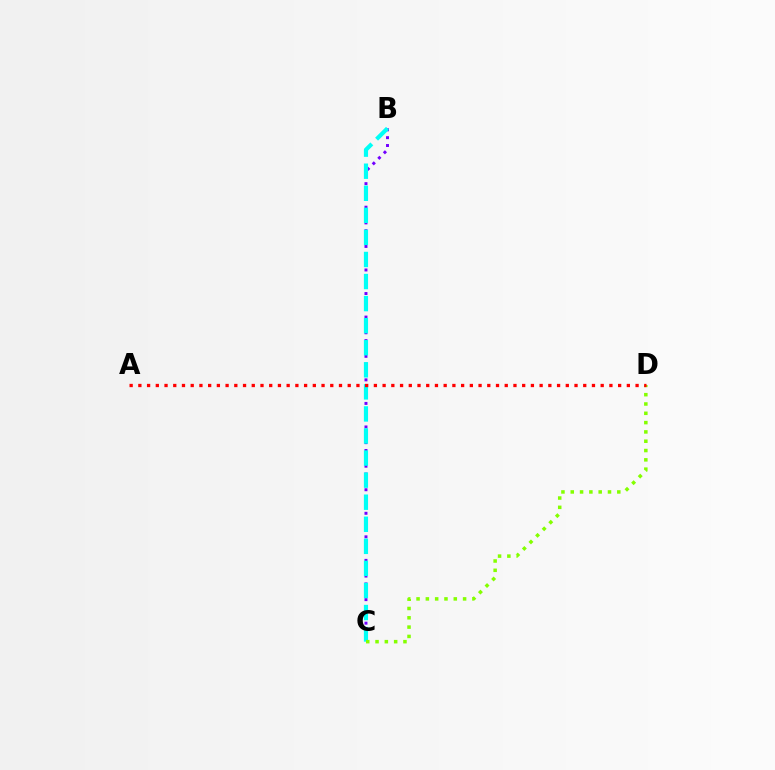{('B', 'C'): [{'color': '#7200ff', 'line_style': 'dotted', 'thickness': 2.13}, {'color': '#00fff6', 'line_style': 'dashed', 'thickness': 3.0}], ('C', 'D'): [{'color': '#84ff00', 'line_style': 'dotted', 'thickness': 2.53}], ('A', 'D'): [{'color': '#ff0000', 'line_style': 'dotted', 'thickness': 2.37}]}